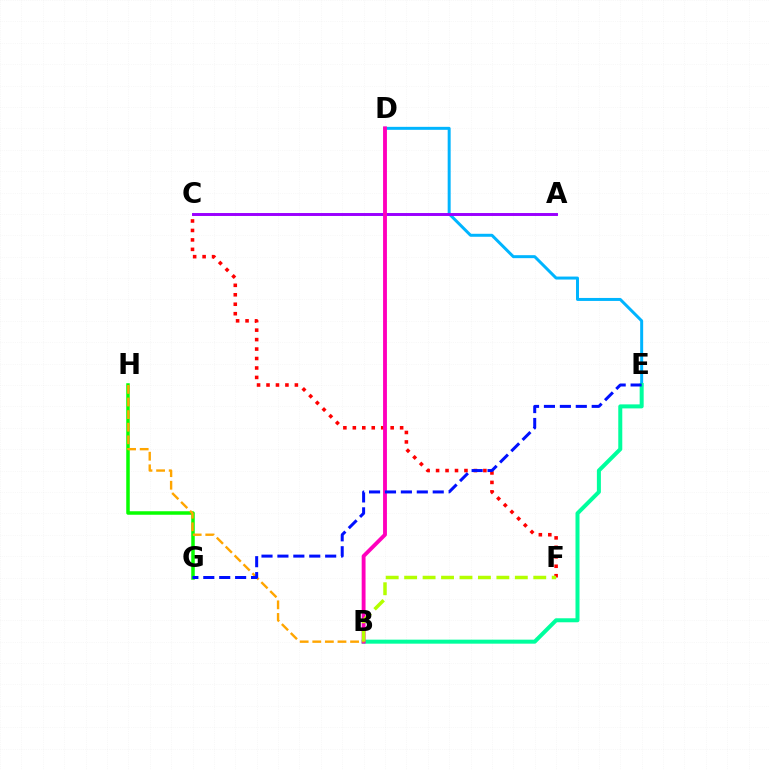{('G', 'H'): [{'color': '#08ff00', 'line_style': 'solid', 'thickness': 2.53}], ('C', 'F'): [{'color': '#ff0000', 'line_style': 'dotted', 'thickness': 2.57}], ('D', 'E'): [{'color': '#00b5ff', 'line_style': 'solid', 'thickness': 2.15}], ('A', 'C'): [{'color': '#9b00ff', 'line_style': 'solid', 'thickness': 2.12}], ('B', 'E'): [{'color': '#00ff9d', 'line_style': 'solid', 'thickness': 2.89}], ('B', 'D'): [{'color': '#ff00bd', 'line_style': 'solid', 'thickness': 2.78}], ('B', 'F'): [{'color': '#b3ff00', 'line_style': 'dashed', 'thickness': 2.51}], ('B', 'H'): [{'color': '#ffa500', 'line_style': 'dashed', 'thickness': 1.71}], ('E', 'G'): [{'color': '#0010ff', 'line_style': 'dashed', 'thickness': 2.16}]}